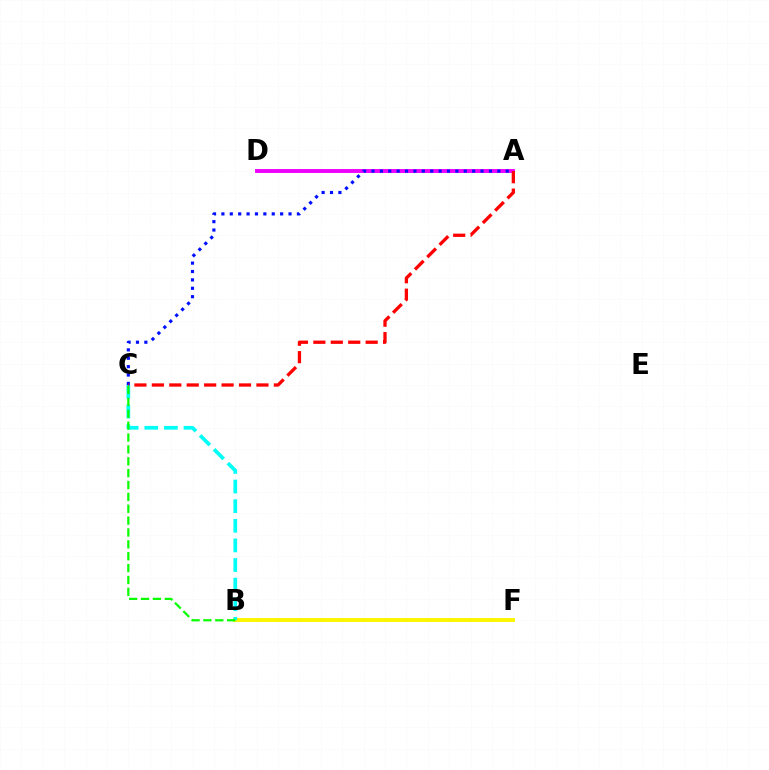{('A', 'D'): [{'color': '#ee00ff', 'line_style': 'solid', 'thickness': 2.8}], ('A', 'C'): [{'color': '#0010ff', 'line_style': 'dotted', 'thickness': 2.28}, {'color': '#ff0000', 'line_style': 'dashed', 'thickness': 2.37}], ('B', 'F'): [{'color': '#fcf500', 'line_style': 'solid', 'thickness': 2.83}], ('B', 'C'): [{'color': '#00fff6', 'line_style': 'dashed', 'thickness': 2.67}, {'color': '#08ff00', 'line_style': 'dashed', 'thickness': 1.61}]}